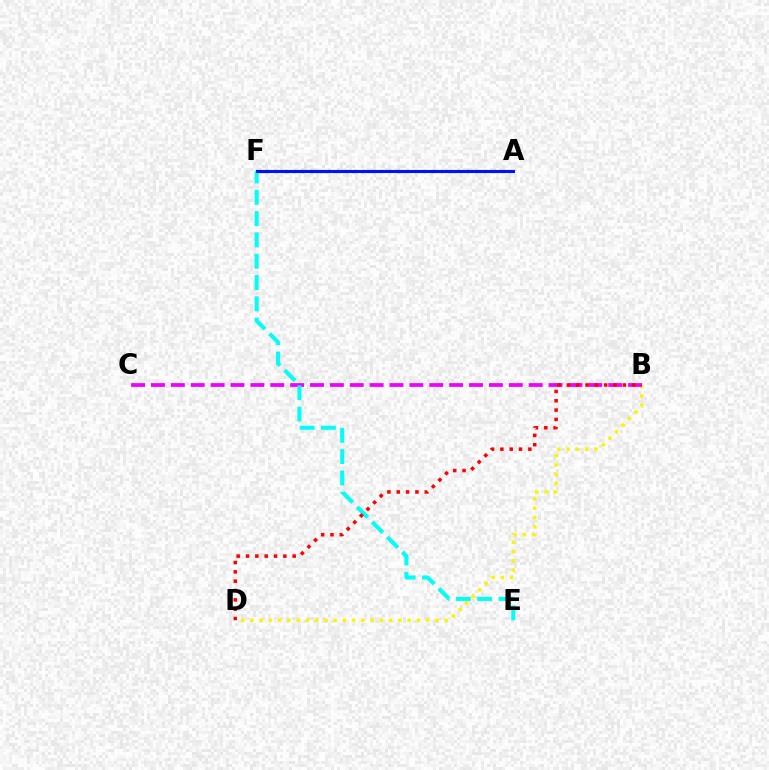{('B', 'D'): [{'color': '#fcf500', 'line_style': 'dotted', 'thickness': 2.51}, {'color': '#ff0000', 'line_style': 'dotted', 'thickness': 2.54}], ('B', 'C'): [{'color': '#ee00ff', 'line_style': 'dashed', 'thickness': 2.7}], ('E', 'F'): [{'color': '#00fff6', 'line_style': 'dashed', 'thickness': 2.9}], ('A', 'F'): [{'color': '#08ff00', 'line_style': 'dotted', 'thickness': 2.36}, {'color': '#0010ff', 'line_style': 'solid', 'thickness': 2.22}]}